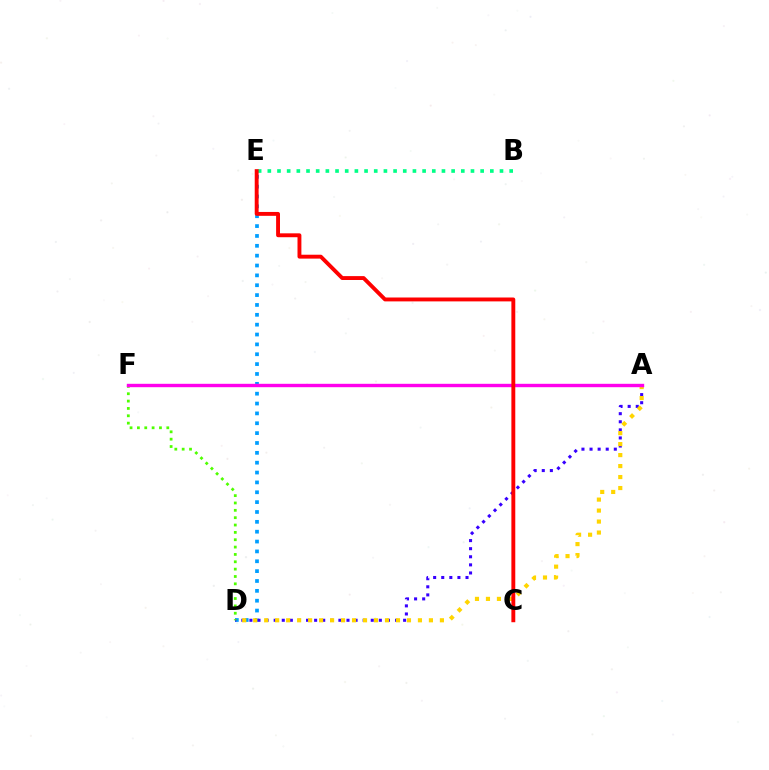{('D', 'E'): [{'color': '#009eff', 'line_style': 'dotted', 'thickness': 2.68}], ('A', 'D'): [{'color': '#3700ff', 'line_style': 'dotted', 'thickness': 2.2}, {'color': '#ffd500', 'line_style': 'dotted', 'thickness': 2.98}], ('D', 'F'): [{'color': '#4fff00', 'line_style': 'dotted', 'thickness': 2.0}], ('A', 'F'): [{'color': '#ff00ed', 'line_style': 'solid', 'thickness': 2.44}], ('B', 'E'): [{'color': '#00ff86', 'line_style': 'dotted', 'thickness': 2.63}], ('C', 'E'): [{'color': '#ff0000', 'line_style': 'solid', 'thickness': 2.8}]}